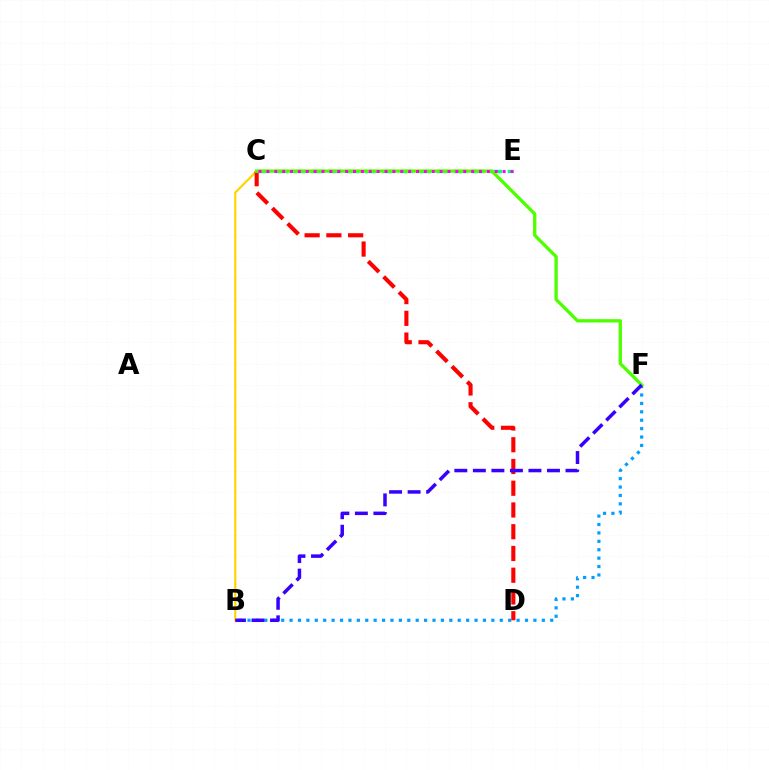{('B', 'C'): [{'color': '#ffd500', 'line_style': 'solid', 'thickness': 1.58}], ('B', 'F'): [{'color': '#009eff', 'line_style': 'dotted', 'thickness': 2.28}, {'color': '#3700ff', 'line_style': 'dashed', 'thickness': 2.52}], ('C', 'D'): [{'color': '#ff0000', 'line_style': 'dashed', 'thickness': 2.95}], ('C', 'E'): [{'color': '#00ff86', 'line_style': 'dashed', 'thickness': 2.43}, {'color': '#ff00ed', 'line_style': 'dotted', 'thickness': 2.14}], ('C', 'F'): [{'color': '#4fff00', 'line_style': 'solid', 'thickness': 2.4}]}